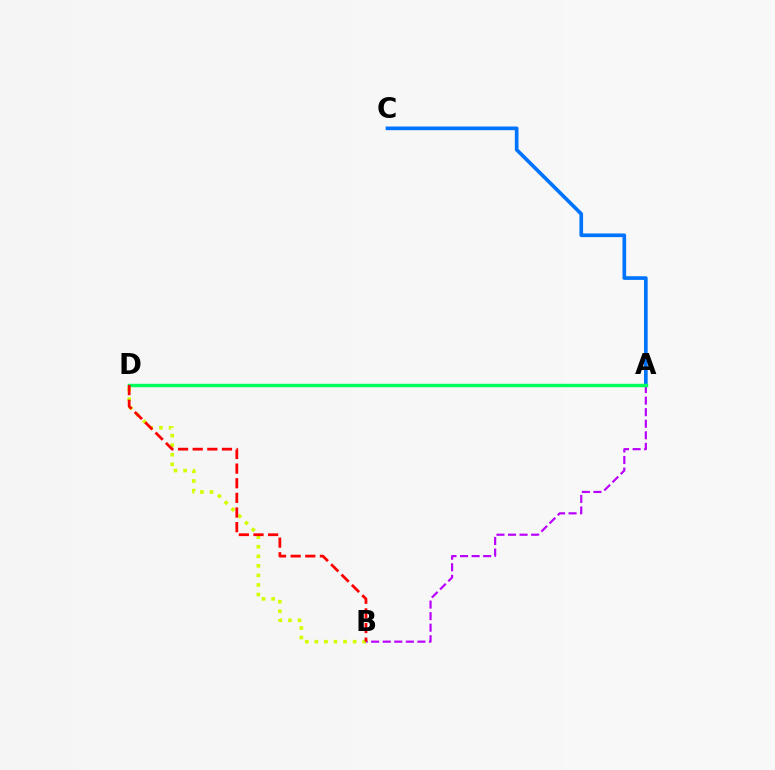{('B', 'D'): [{'color': '#d1ff00', 'line_style': 'dotted', 'thickness': 2.6}, {'color': '#ff0000', 'line_style': 'dashed', 'thickness': 1.99}], ('A', 'C'): [{'color': '#0074ff', 'line_style': 'solid', 'thickness': 2.64}], ('A', 'B'): [{'color': '#b900ff', 'line_style': 'dashed', 'thickness': 1.57}], ('A', 'D'): [{'color': '#00ff5c', 'line_style': 'solid', 'thickness': 2.48}]}